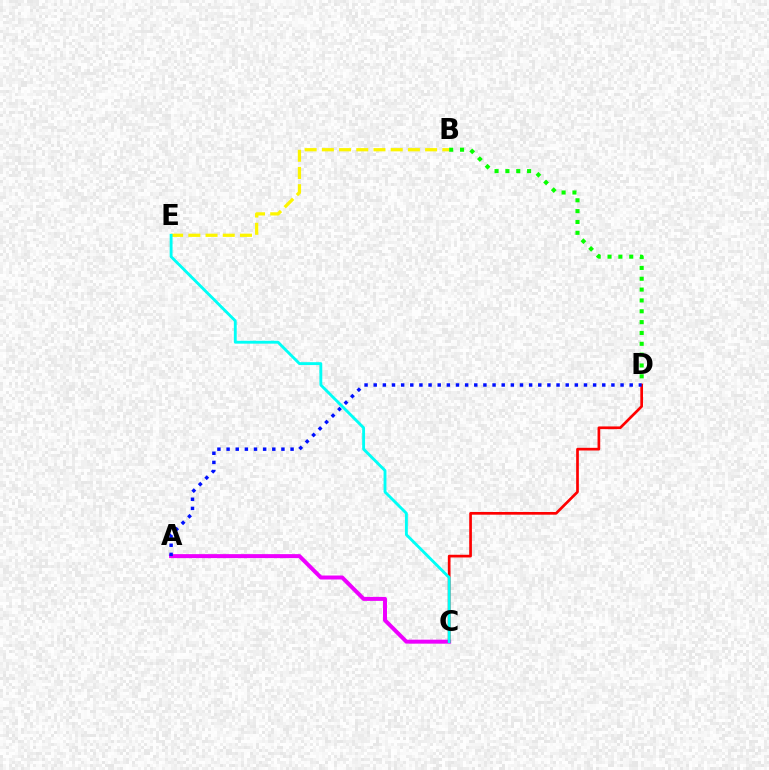{('B', 'E'): [{'color': '#fcf500', 'line_style': 'dashed', 'thickness': 2.34}], ('A', 'C'): [{'color': '#ee00ff', 'line_style': 'solid', 'thickness': 2.86}], ('B', 'D'): [{'color': '#08ff00', 'line_style': 'dotted', 'thickness': 2.95}], ('C', 'D'): [{'color': '#ff0000', 'line_style': 'solid', 'thickness': 1.94}], ('A', 'D'): [{'color': '#0010ff', 'line_style': 'dotted', 'thickness': 2.48}], ('C', 'E'): [{'color': '#00fff6', 'line_style': 'solid', 'thickness': 2.06}]}